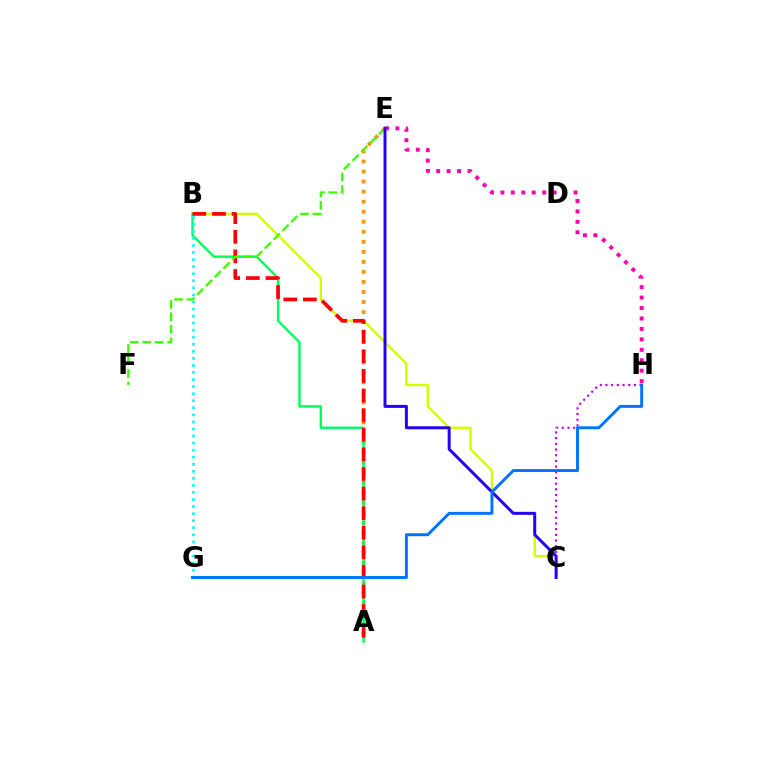{('A', 'E'): [{'color': '#ff9400', 'line_style': 'dotted', 'thickness': 2.73}], ('E', 'H'): [{'color': '#ff00ac', 'line_style': 'dotted', 'thickness': 2.84}], ('C', 'H'): [{'color': '#b900ff', 'line_style': 'dotted', 'thickness': 1.55}], ('B', 'C'): [{'color': '#d1ff00', 'line_style': 'solid', 'thickness': 1.73}], ('A', 'B'): [{'color': '#00ff5c', 'line_style': 'solid', 'thickness': 1.73}, {'color': '#ff0000', 'line_style': 'dashed', 'thickness': 2.66}], ('B', 'G'): [{'color': '#00fff6', 'line_style': 'dotted', 'thickness': 1.92}], ('E', 'F'): [{'color': '#3dff00', 'line_style': 'dashed', 'thickness': 1.69}], ('C', 'E'): [{'color': '#2500ff', 'line_style': 'solid', 'thickness': 2.14}], ('G', 'H'): [{'color': '#0074ff', 'line_style': 'solid', 'thickness': 2.11}]}